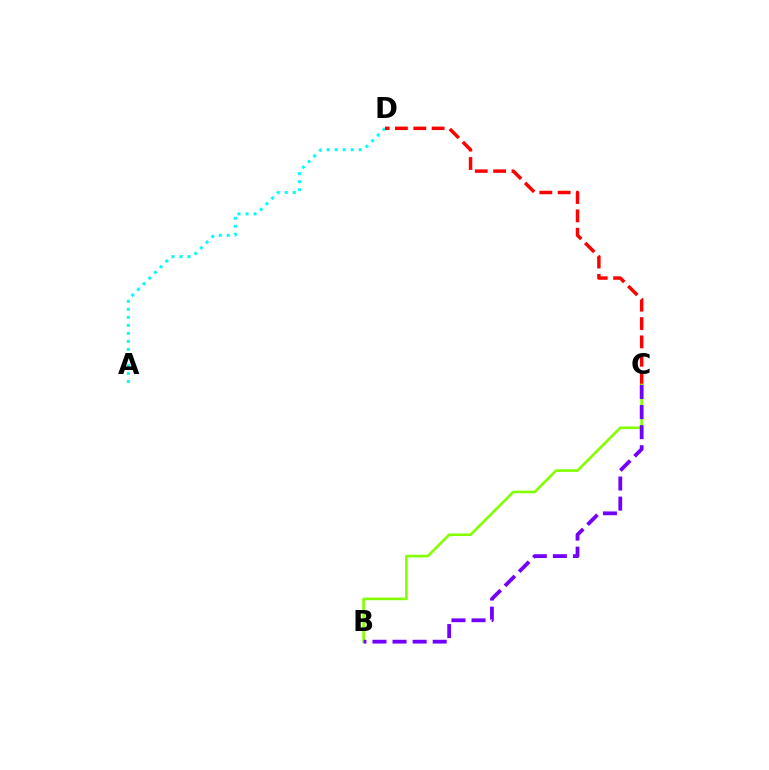{('A', 'D'): [{'color': '#00fff6', 'line_style': 'dotted', 'thickness': 2.18}], ('C', 'D'): [{'color': '#ff0000', 'line_style': 'dashed', 'thickness': 2.49}], ('B', 'C'): [{'color': '#84ff00', 'line_style': 'solid', 'thickness': 1.9}, {'color': '#7200ff', 'line_style': 'dashed', 'thickness': 2.73}]}